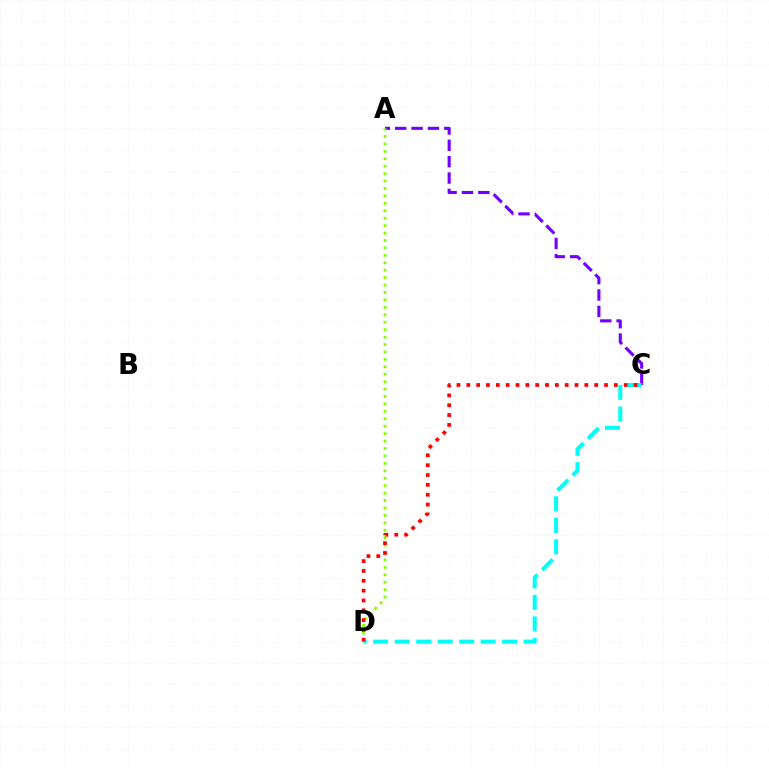{('A', 'C'): [{'color': '#7200ff', 'line_style': 'dashed', 'thickness': 2.22}], ('A', 'D'): [{'color': '#84ff00', 'line_style': 'dotted', 'thickness': 2.02}], ('C', 'D'): [{'color': '#00fff6', 'line_style': 'dashed', 'thickness': 2.92}, {'color': '#ff0000', 'line_style': 'dotted', 'thickness': 2.67}]}